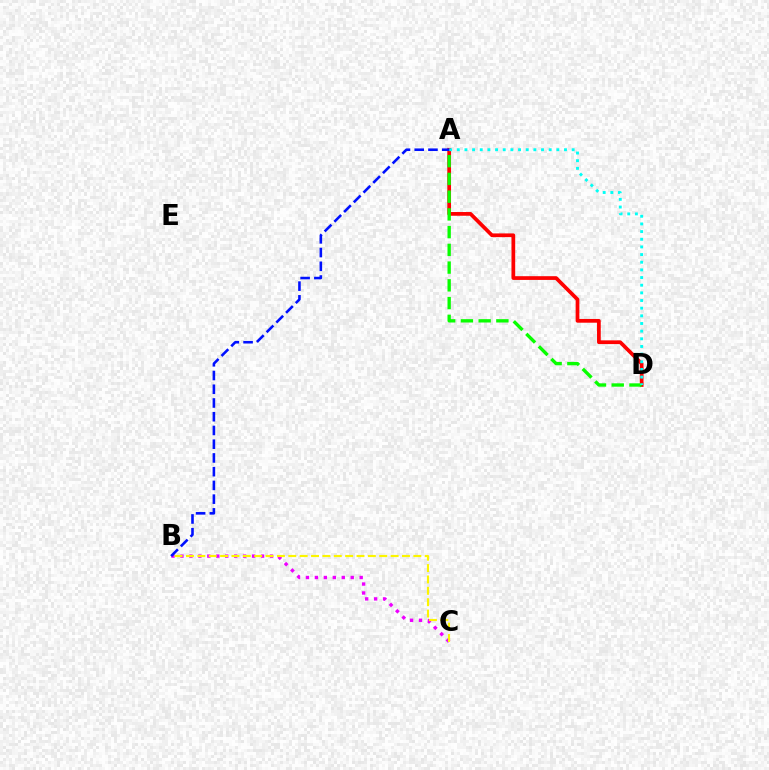{('A', 'D'): [{'color': '#ff0000', 'line_style': 'solid', 'thickness': 2.69}, {'color': '#08ff00', 'line_style': 'dashed', 'thickness': 2.41}, {'color': '#00fff6', 'line_style': 'dotted', 'thickness': 2.08}], ('B', 'C'): [{'color': '#ee00ff', 'line_style': 'dotted', 'thickness': 2.43}, {'color': '#fcf500', 'line_style': 'dashed', 'thickness': 1.54}], ('A', 'B'): [{'color': '#0010ff', 'line_style': 'dashed', 'thickness': 1.87}]}